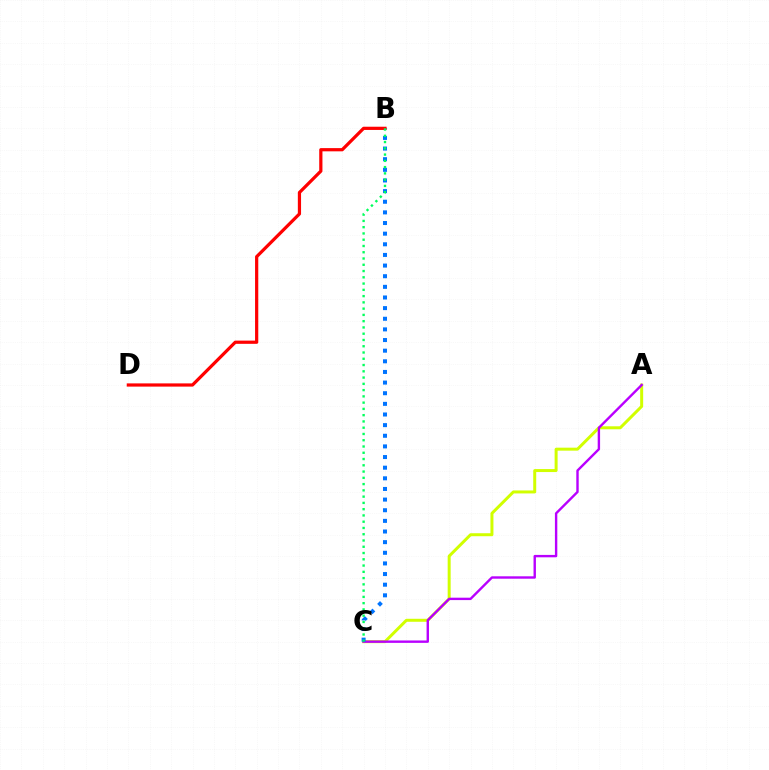{('A', 'C'): [{'color': '#d1ff00', 'line_style': 'solid', 'thickness': 2.15}, {'color': '#b900ff', 'line_style': 'solid', 'thickness': 1.73}], ('B', 'C'): [{'color': '#0074ff', 'line_style': 'dotted', 'thickness': 2.89}, {'color': '#00ff5c', 'line_style': 'dotted', 'thickness': 1.7}], ('B', 'D'): [{'color': '#ff0000', 'line_style': 'solid', 'thickness': 2.32}]}